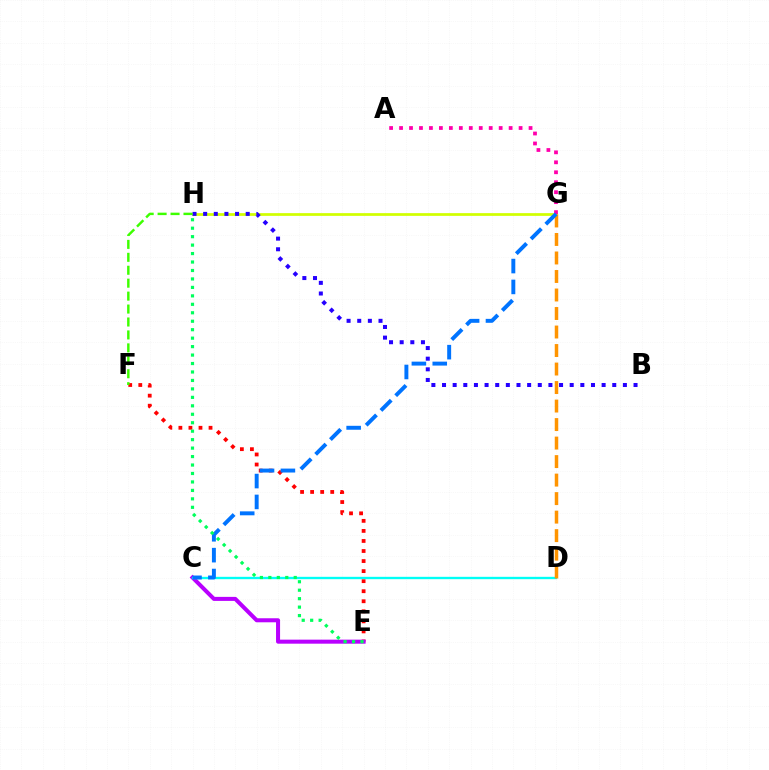{('G', 'H'): [{'color': '#d1ff00', 'line_style': 'solid', 'thickness': 1.97}], ('B', 'H'): [{'color': '#2500ff', 'line_style': 'dotted', 'thickness': 2.89}], ('E', 'F'): [{'color': '#ff0000', 'line_style': 'dotted', 'thickness': 2.73}], ('A', 'G'): [{'color': '#ff00ac', 'line_style': 'dotted', 'thickness': 2.71}], ('C', 'E'): [{'color': '#b900ff', 'line_style': 'solid', 'thickness': 2.9}], ('C', 'D'): [{'color': '#00fff6', 'line_style': 'solid', 'thickness': 1.69}], ('D', 'G'): [{'color': '#ff9400', 'line_style': 'dashed', 'thickness': 2.51}], ('C', 'G'): [{'color': '#0074ff', 'line_style': 'dashed', 'thickness': 2.83}], ('F', 'H'): [{'color': '#3dff00', 'line_style': 'dashed', 'thickness': 1.76}], ('E', 'H'): [{'color': '#00ff5c', 'line_style': 'dotted', 'thickness': 2.3}]}